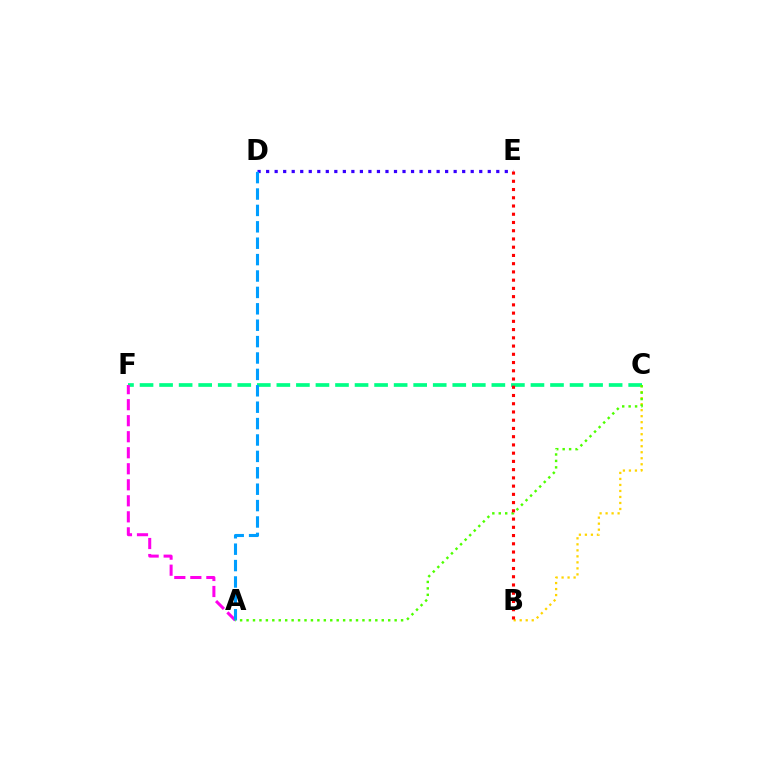{('C', 'F'): [{'color': '#00ff86', 'line_style': 'dashed', 'thickness': 2.66}], ('A', 'F'): [{'color': '#ff00ed', 'line_style': 'dashed', 'thickness': 2.18}], ('D', 'E'): [{'color': '#3700ff', 'line_style': 'dotted', 'thickness': 2.32}], ('B', 'C'): [{'color': '#ffd500', 'line_style': 'dotted', 'thickness': 1.63}], ('A', 'D'): [{'color': '#009eff', 'line_style': 'dashed', 'thickness': 2.23}], ('A', 'C'): [{'color': '#4fff00', 'line_style': 'dotted', 'thickness': 1.75}], ('B', 'E'): [{'color': '#ff0000', 'line_style': 'dotted', 'thickness': 2.24}]}